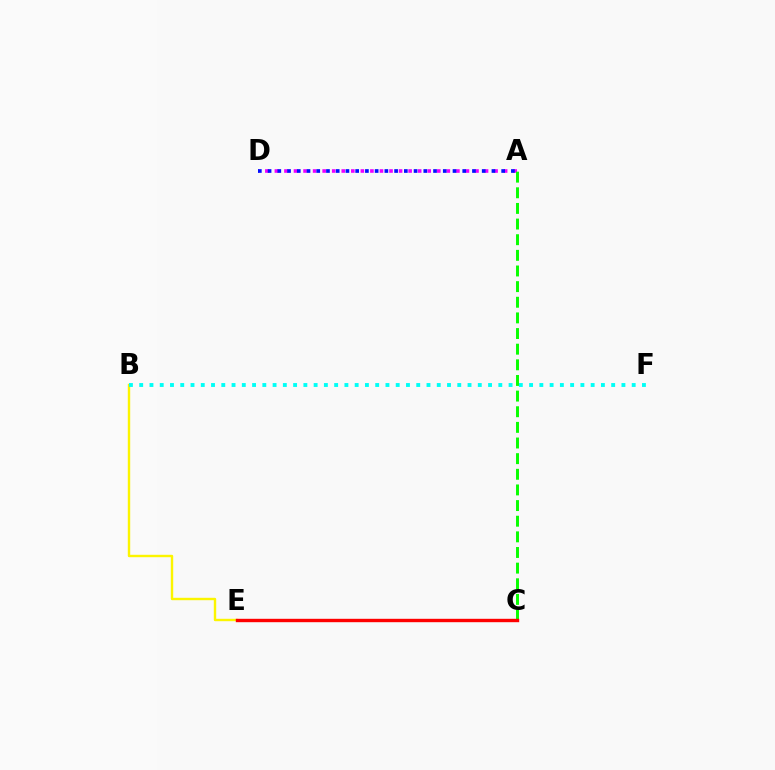{('B', 'E'): [{'color': '#fcf500', 'line_style': 'solid', 'thickness': 1.74}], ('B', 'F'): [{'color': '#00fff6', 'line_style': 'dotted', 'thickness': 2.79}], ('A', 'D'): [{'color': '#ee00ff', 'line_style': 'dotted', 'thickness': 2.6}, {'color': '#0010ff', 'line_style': 'dotted', 'thickness': 2.64}], ('A', 'C'): [{'color': '#08ff00', 'line_style': 'dashed', 'thickness': 2.12}], ('C', 'E'): [{'color': '#ff0000', 'line_style': 'solid', 'thickness': 2.44}]}